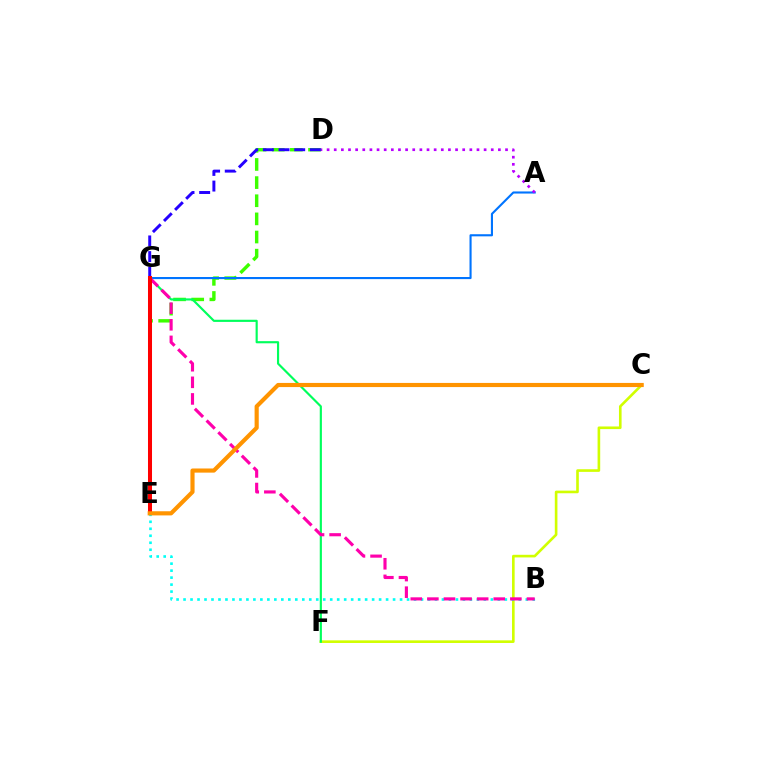{('C', 'F'): [{'color': '#d1ff00', 'line_style': 'solid', 'thickness': 1.89}], ('D', 'E'): [{'color': '#3dff00', 'line_style': 'dashed', 'thickness': 2.46}], ('A', 'G'): [{'color': '#0074ff', 'line_style': 'solid', 'thickness': 1.52}], ('A', 'D'): [{'color': '#b900ff', 'line_style': 'dotted', 'thickness': 1.94}], ('B', 'E'): [{'color': '#00fff6', 'line_style': 'dotted', 'thickness': 1.9}], ('F', 'G'): [{'color': '#00ff5c', 'line_style': 'solid', 'thickness': 1.55}], ('B', 'G'): [{'color': '#ff00ac', 'line_style': 'dashed', 'thickness': 2.25}], ('D', 'G'): [{'color': '#2500ff', 'line_style': 'dashed', 'thickness': 2.13}], ('E', 'G'): [{'color': '#ff0000', 'line_style': 'solid', 'thickness': 2.9}], ('C', 'E'): [{'color': '#ff9400', 'line_style': 'solid', 'thickness': 2.98}]}